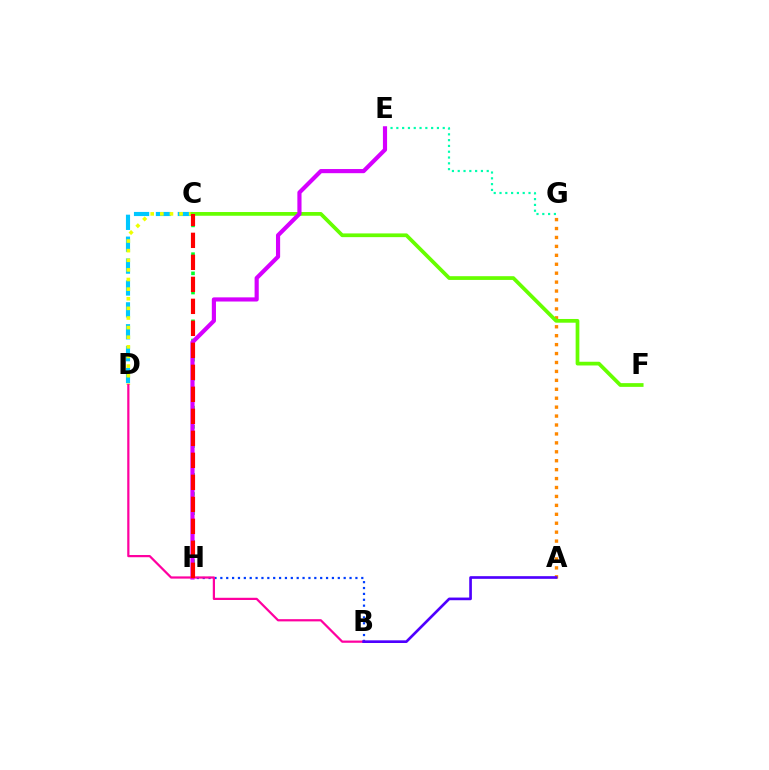{('C', 'H'): [{'color': '#00ff27', 'line_style': 'dotted', 'thickness': 2.61}, {'color': '#ff0000', 'line_style': 'dashed', 'thickness': 2.99}], ('C', 'D'): [{'color': '#00c7ff', 'line_style': 'dashed', 'thickness': 2.97}, {'color': '#eeff00', 'line_style': 'dotted', 'thickness': 2.61}], ('A', 'G'): [{'color': '#ff8800', 'line_style': 'dotted', 'thickness': 2.43}], ('E', 'G'): [{'color': '#00ffaf', 'line_style': 'dotted', 'thickness': 1.58}], ('C', 'F'): [{'color': '#66ff00', 'line_style': 'solid', 'thickness': 2.69}], ('B', 'H'): [{'color': '#003fff', 'line_style': 'dotted', 'thickness': 1.6}], ('E', 'H'): [{'color': '#d600ff', 'line_style': 'solid', 'thickness': 2.99}], ('B', 'D'): [{'color': '#ff00a0', 'line_style': 'solid', 'thickness': 1.6}], ('A', 'B'): [{'color': '#4f00ff', 'line_style': 'solid', 'thickness': 1.92}]}